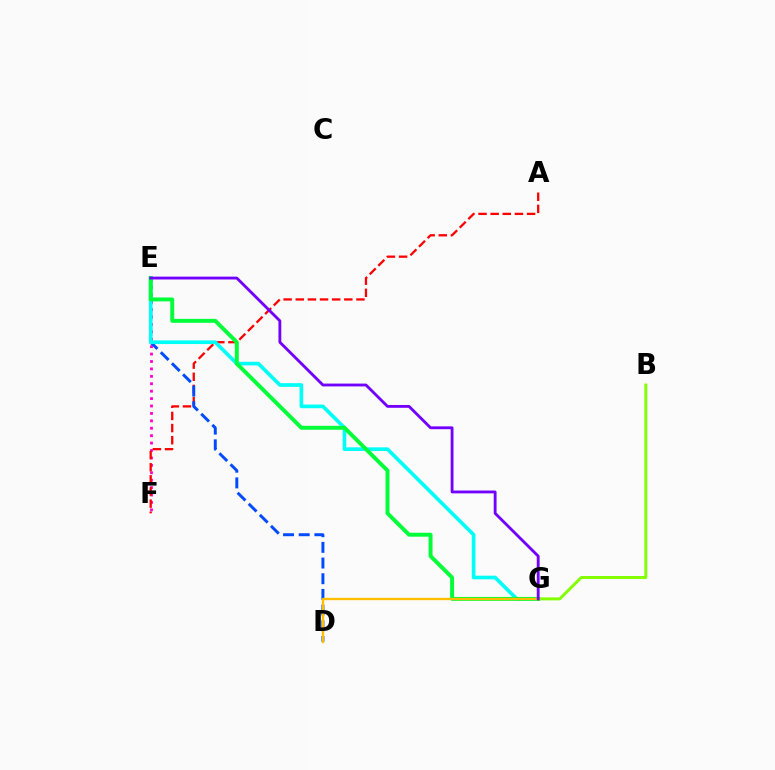{('E', 'F'): [{'color': '#ff00cf', 'line_style': 'dotted', 'thickness': 2.02}], ('A', 'F'): [{'color': '#ff0000', 'line_style': 'dashed', 'thickness': 1.65}], ('D', 'E'): [{'color': '#004bff', 'line_style': 'dashed', 'thickness': 2.13}], ('E', 'G'): [{'color': '#00fff6', 'line_style': 'solid', 'thickness': 2.63}, {'color': '#00ff39', 'line_style': 'solid', 'thickness': 2.83}, {'color': '#7200ff', 'line_style': 'solid', 'thickness': 2.04}], ('B', 'G'): [{'color': '#84ff00', 'line_style': 'solid', 'thickness': 2.13}], ('D', 'G'): [{'color': '#ffbd00', 'line_style': 'solid', 'thickness': 1.68}]}